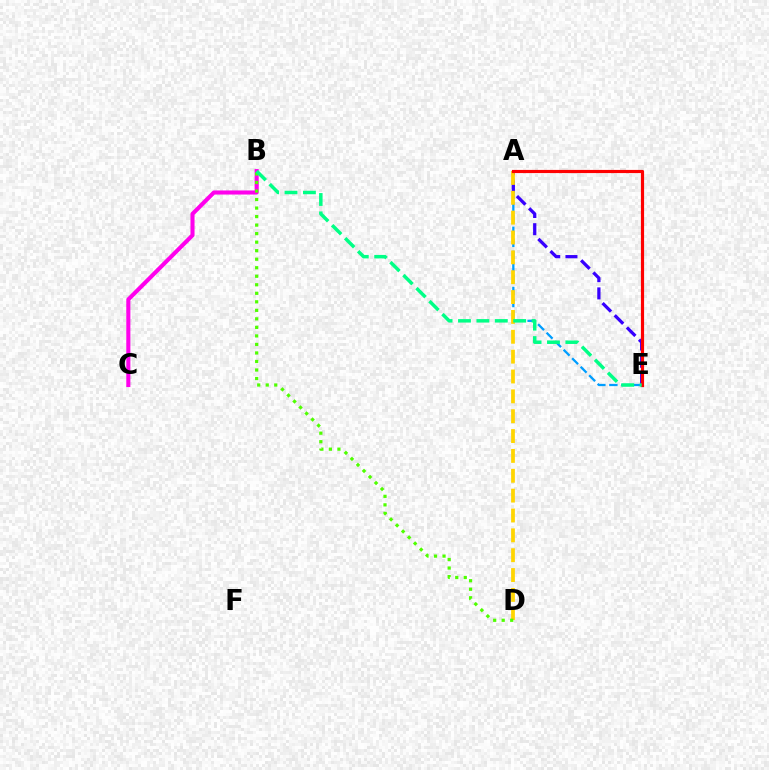{('A', 'E'): [{'color': '#009eff', 'line_style': 'dashed', 'thickness': 1.64}, {'color': '#3700ff', 'line_style': 'dashed', 'thickness': 2.34}, {'color': '#ff0000', 'line_style': 'solid', 'thickness': 2.28}], ('A', 'D'): [{'color': '#ffd500', 'line_style': 'dashed', 'thickness': 2.7}], ('B', 'C'): [{'color': '#ff00ed', 'line_style': 'solid', 'thickness': 2.94}], ('B', 'D'): [{'color': '#4fff00', 'line_style': 'dotted', 'thickness': 2.32}], ('B', 'E'): [{'color': '#00ff86', 'line_style': 'dashed', 'thickness': 2.5}]}